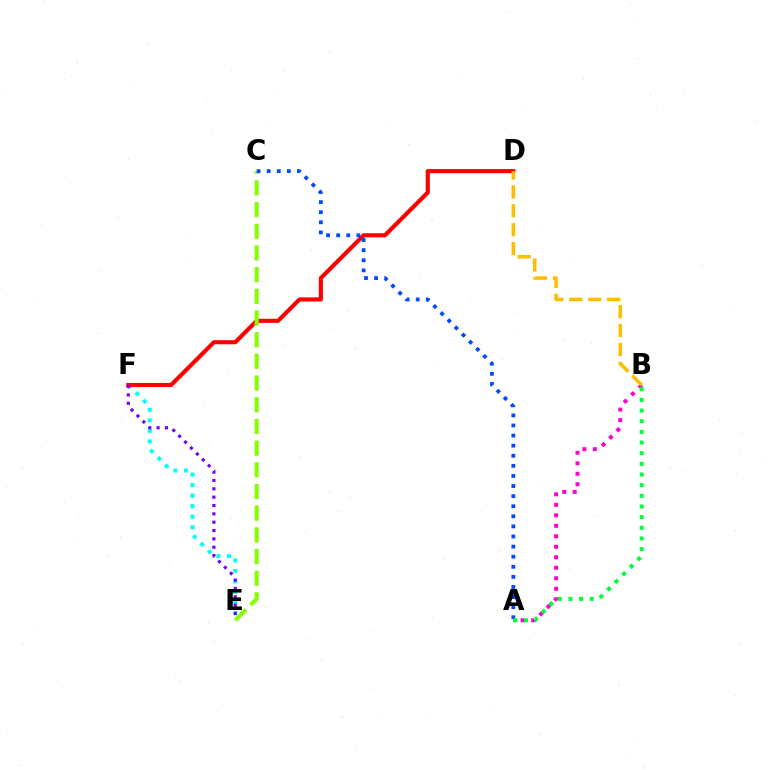{('E', 'F'): [{'color': '#00fff6', 'line_style': 'dotted', 'thickness': 2.87}, {'color': '#7200ff', 'line_style': 'dotted', 'thickness': 2.27}], ('A', 'B'): [{'color': '#ff00cf', 'line_style': 'dotted', 'thickness': 2.85}, {'color': '#00ff39', 'line_style': 'dotted', 'thickness': 2.9}], ('D', 'F'): [{'color': '#ff0000', 'line_style': 'solid', 'thickness': 2.97}], ('C', 'E'): [{'color': '#84ff00', 'line_style': 'dashed', 'thickness': 2.95}], ('A', 'C'): [{'color': '#004bff', 'line_style': 'dotted', 'thickness': 2.74}], ('B', 'D'): [{'color': '#ffbd00', 'line_style': 'dashed', 'thickness': 2.57}]}